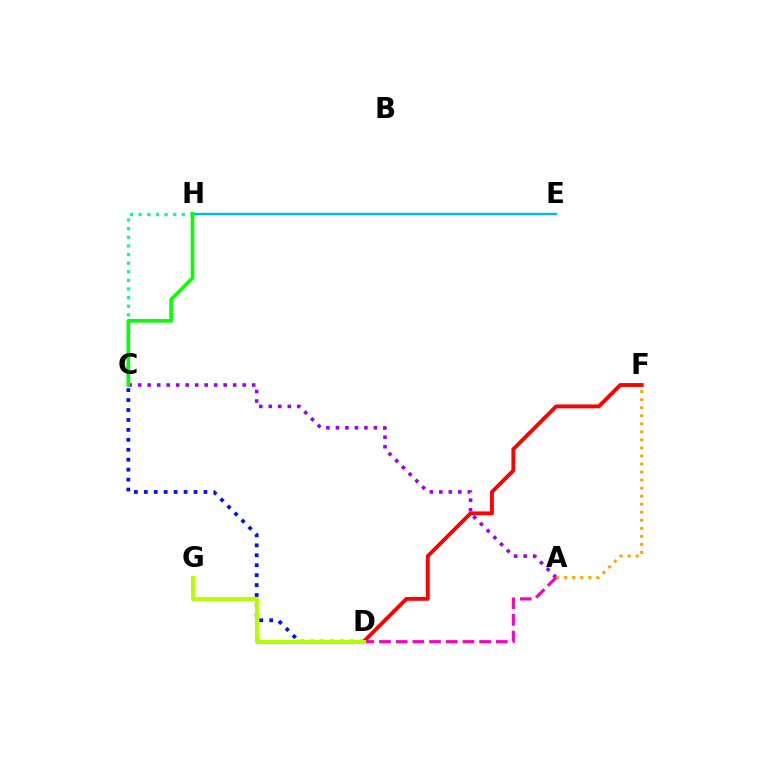{('E', 'H'): [{'color': '#00b5ff', 'line_style': 'solid', 'thickness': 1.7}], ('C', 'D'): [{'color': '#0010ff', 'line_style': 'dotted', 'thickness': 2.7}], ('C', 'H'): [{'color': '#00ff9d', 'line_style': 'dotted', 'thickness': 2.34}, {'color': '#08ff00', 'line_style': 'solid', 'thickness': 2.61}], ('D', 'F'): [{'color': '#ff0000', 'line_style': 'solid', 'thickness': 2.78}], ('A', 'C'): [{'color': '#9b00ff', 'line_style': 'dotted', 'thickness': 2.58}], ('A', 'F'): [{'color': '#ffa500', 'line_style': 'dotted', 'thickness': 2.19}], ('A', 'D'): [{'color': '#ff00bd', 'line_style': 'dashed', 'thickness': 2.27}], ('D', 'G'): [{'color': '#b3ff00', 'line_style': 'solid', 'thickness': 2.94}]}